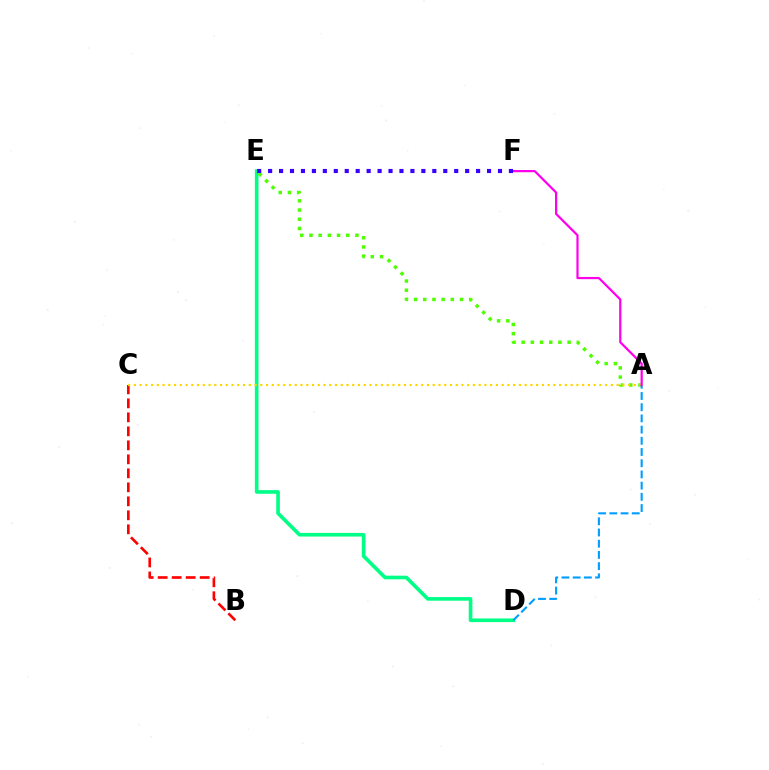{('D', 'E'): [{'color': '#00ff86', 'line_style': 'solid', 'thickness': 2.62}], ('B', 'C'): [{'color': '#ff0000', 'line_style': 'dashed', 'thickness': 1.9}], ('A', 'E'): [{'color': '#4fff00', 'line_style': 'dotted', 'thickness': 2.5}], ('A', 'C'): [{'color': '#ffd500', 'line_style': 'dotted', 'thickness': 1.56}], ('A', 'D'): [{'color': '#009eff', 'line_style': 'dashed', 'thickness': 1.52}], ('A', 'F'): [{'color': '#ff00ed', 'line_style': 'solid', 'thickness': 1.6}], ('E', 'F'): [{'color': '#3700ff', 'line_style': 'dotted', 'thickness': 2.97}]}